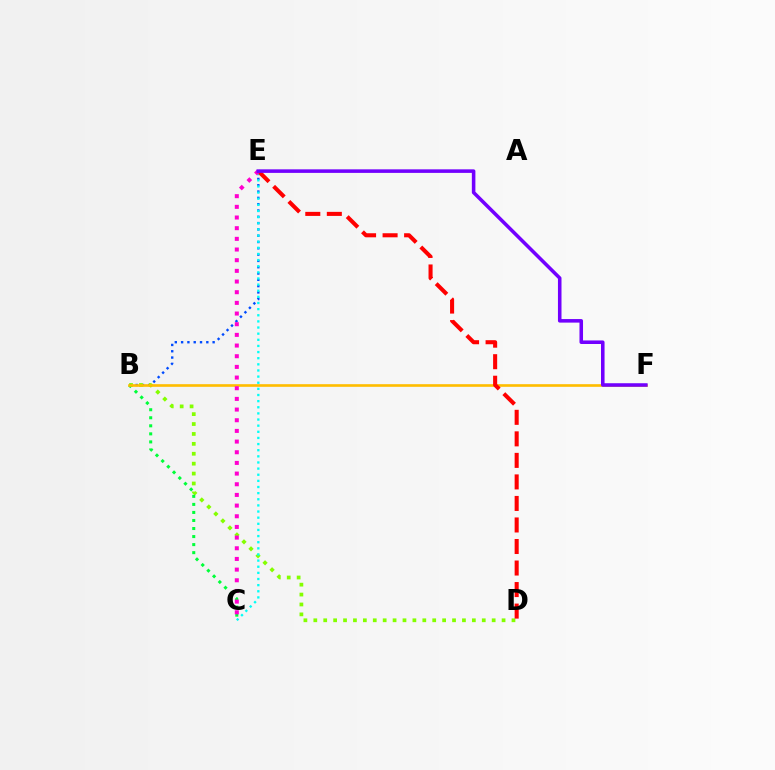{('B', 'E'): [{'color': '#004bff', 'line_style': 'dotted', 'thickness': 1.71}], ('B', 'D'): [{'color': '#84ff00', 'line_style': 'dotted', 'thickness': 2.69}], ('B', 'C'): [{'color': '#00ff39', 'line_style': 'dotted', 'thickness': 2.18}], ('C', 'E'): [{'color': '#00fff6', 'line_style': 'dotted', 'thickness': 1.67}, {'color': '#ff00cf', 'line_style': 'dotted', 'thickness': 2.9}], ('B', 'F'): [{'color': '#ffbd00', 'line_style': 'solid', 'thickness': 1.9}], ('D', 'E'): [{'color': '#ff0000', 'line_style': 'dashed', 'thickness': 2.92}], ('E', 'F'): [{'color': '#7200ff', 'line_style': 'solid', 'thickness': 2.56}]}